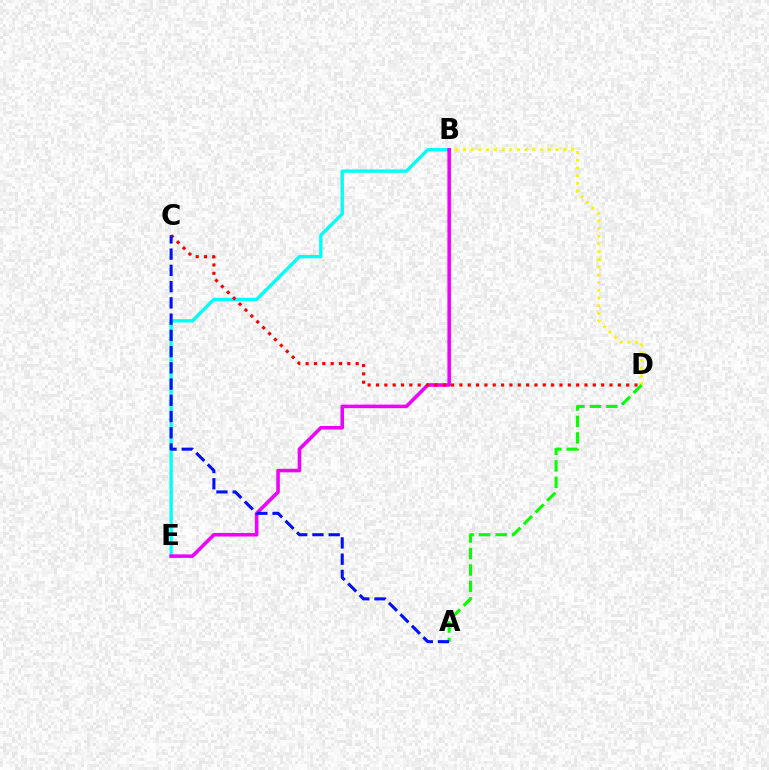{('B', 'D'): [{'color': '#fcf500', 'line_style': 'dotted', 'thickness': 2.1}], ('B', 'E'): [{'color': '#00fff6', 'line_style': 'solid', 'thickness': 2.39}, {'color': '#ee00ff', 'line_style': 'solid', 'thickness': 2.55}], ('A', 'D'): [{'color': '#08ff00', 'line_style': 'dashed', 'thickness': 2.24}], ('C', 'D'): [{'color': '#ff0000', 'line_style': 'dotted', 'thickness': 2.27}], ('A', 'C'): [{'color': '#0010ff', 'line_style': 'dashed', 'thickness': 2.21}]}